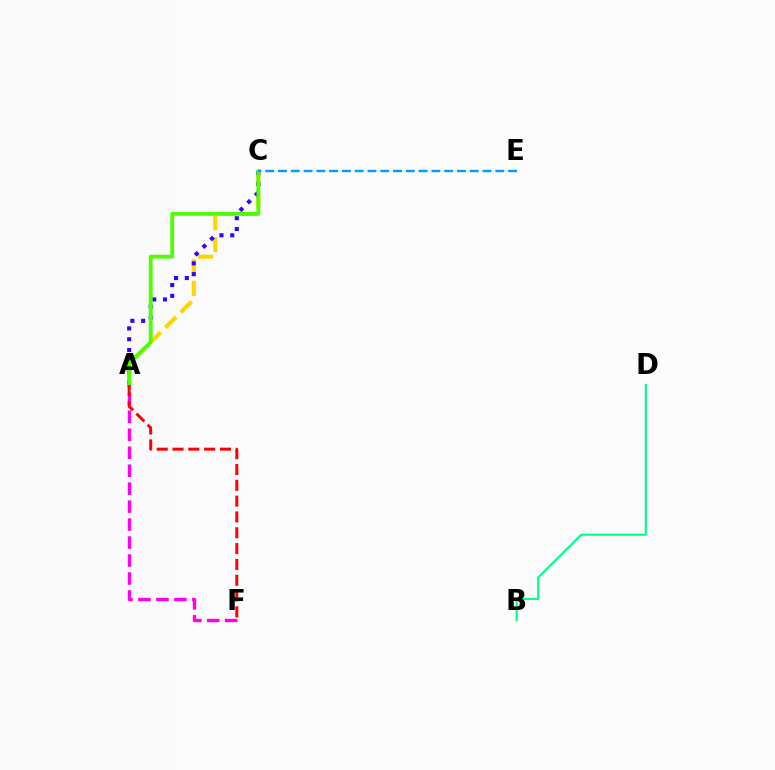{('A', 'C'): [{'color': '#ffd500', 'line_style': 'dashed', 'thickness': 2.96}, {'color': '#3700ff', 'line_style': 'dotted', 'thickness': 2.94}, {'color': '#4fff00', 'line_style': 'solid', 'thickness': 2.75}], ('A', 'F'): [{'color': '#ff00ed', 'line_style': 'dashed', 'thickness': 2.44}, {'color': '#ff0000', 'line_style': 'dashed', 'thickness': 2.15}], ('B', 'D'): [{'color': '#00ff86', 'line_style': 'solid', 'thickness': 1.53}], ('C', 'E'): [{'color': '#009eff', 'line_style': 'dashed', 'thickness': 1.74}]}